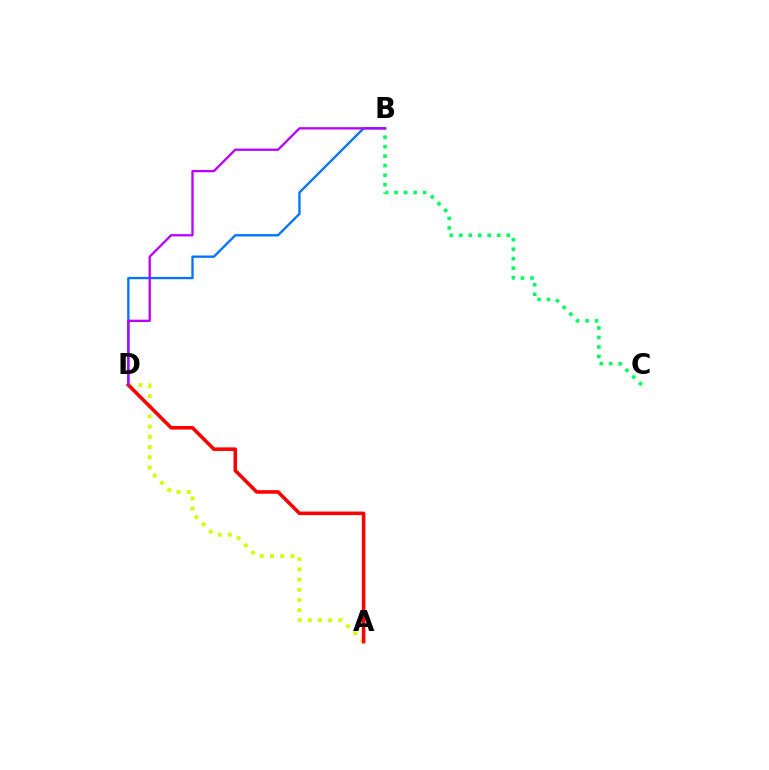{('B', 'D'): [{'color': '#0074ff', 'line_style': 'solid', 'thickness': 1.67}, {'color': '#b900ff', 'line_style': 'solid', 'thickness': 1.66}], ('A', 'D'): [{'color': '#d1ff00', 'line_style': 'dotted', 'thickness': 2.77}, {'color': '#ff0000', 'line_style': 'solid', 'thickness': 2.56}], ('B', 'C'): [{'color': '#00ff5c', 'line_style': 'dotted', 'thickness': 2.58}]}